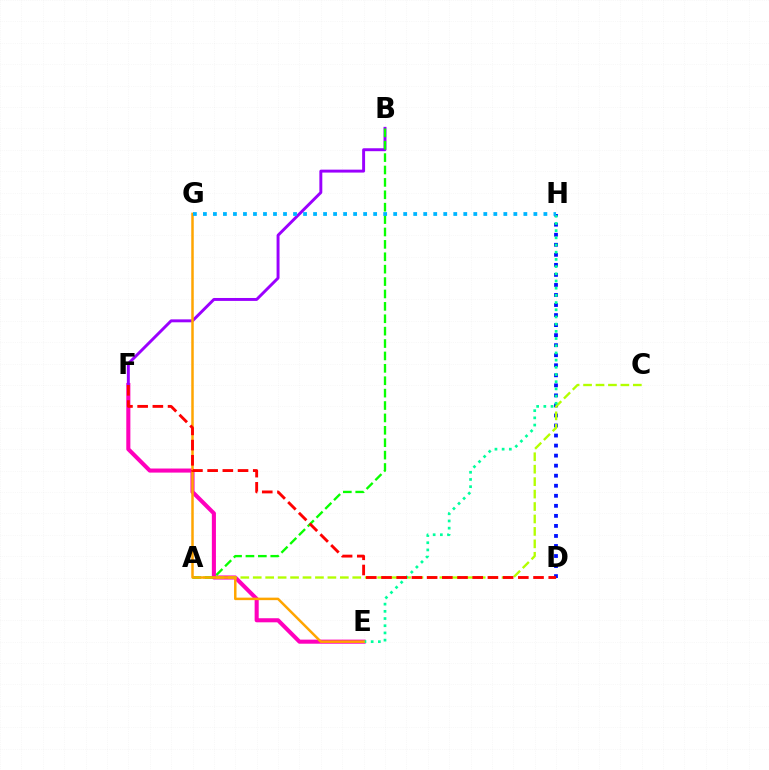{('D', 'H'): [{'color': '#0010ff', 'line_style': 'dotted', 'thickness': 2.73}], ('E', 'F'): [{'color': '#ff00bd', 'line_style': 'solid', 'thickness': 2.94}], ('A', 'C'): [{'color': '#b3ff00', 'line_style': 'dashed', 'thickness': 1.69}], ('B', 'F'): [{'color': '#9b00ff', 'line_style': 'solid', 'thickness': 2.11}], ('A', 'B'): [{'color': '#08ff00', 'line_style': 'dashed', 'thickness': 1.68}], ('E', 'H'): [{'color': '#00ff9d', 'line_style': 'dotted', 'thickness': 1.95}], ('E', 'G'): [{'color': '#ffa500', 'line_style': 'solid', 'thickness': 1.8}], ('G', 'H'): [{'color': '#00b5ff', 'line_style': 'dotted', 'thickness': 2.72}], ('D', 'F'): [{'color': '#ff0000', 'line_style': 'dashed', 'thickness': 2.07}]}